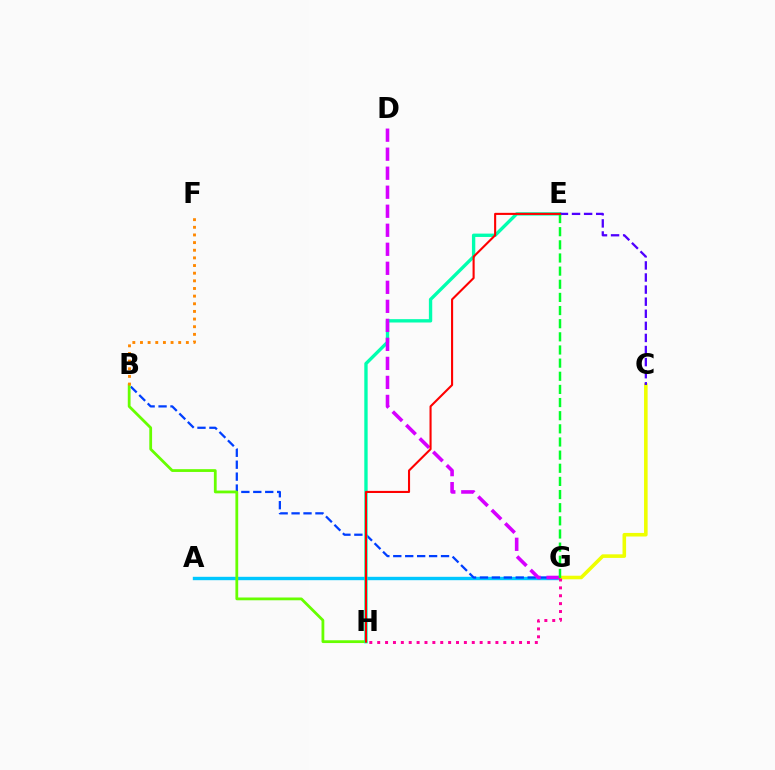{('A', 'G'): [{'color': '#00c7ff', 'line_style': 'solid', 'thickness': 2.43}], ('C', 'G'): [{'color': '#eeff00', 'line_style': 'solid', 'thickness': 2.57}], ('B', 'G'): [{'color': '#003fff', 'line_style': 'dashed', 'thickness': 1.62}], ('B', 'H'): [{'color': '#66ff00', 'line_style': 'solid', 'thickness': 2.0}], ('E', 'H'): [{'color': '#00ffaf', 'line_style': 'solid', 'thickness': 2.41}, {'color': '#ff0000', 'line_style': 'solid', 'thickness': 1.51}], ('D', 'G'): [{'color': '#d600ff', 'line_style': 'dashed', 'thickness': 2.58}], ('G', 'H'): [{'color': '#ff00a0', 'line_style': 'dotted', 'thickness': 2.14}], ('B', 'F'): [{'color': '#ff8800', 'line_style': 'dotted', 'thickness': 2.08}], ('C', 'E'): [{'color': '#4f00ff', 'line_style': 'dashed', 'thickness': 1.64}], ('E', 'G'): [{'color': '#00ff27', 'line_style': 'dashed', 'thickness': 1.79}]}